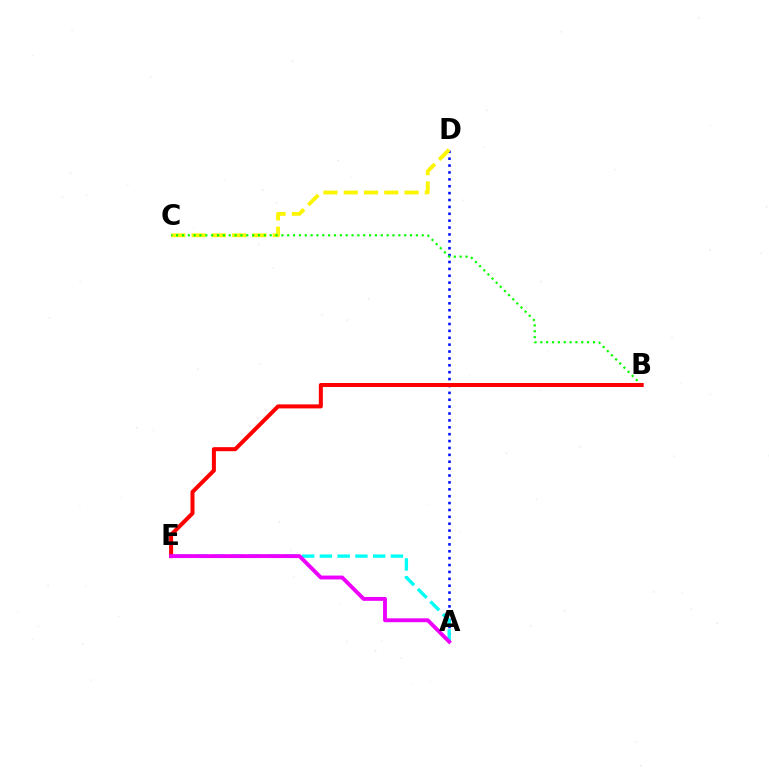{('A', 'D'): [{'color': '#0010ff', 'line_style': 'dotted', 'thickness': 1.87}], ('C', 'D'): [{'color': '#fcf500', 'line_style': 'dashed', 'thickness': 2.75}], ('A', 'E'): [{'color': '#00fff6', 'line_style': 'dashed', 'thickness': 2.41}, {'color': '#ee00ff', 'line_style': 'solid', 'thickness': 2.8}], ('B', 'C'): [{'color': '#08ff00', 'line_style': 'dotted', 'thickness': 1.59}], ('B', 'E'): [{'color': '#ff0000', 'line_style': 'solid', 'thickness': 2.89}]}